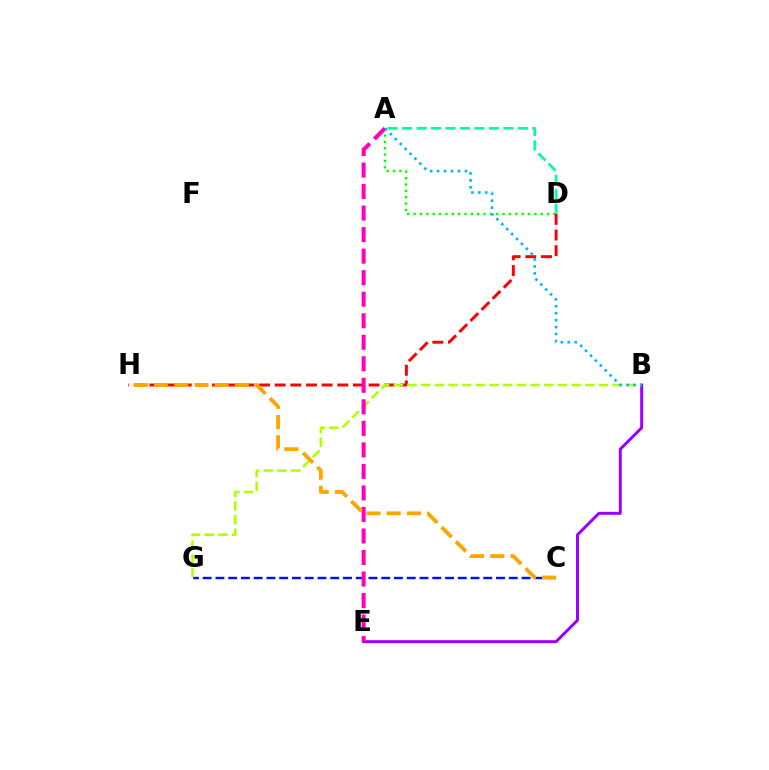{('C', 'G'): [{'color': '#0010ff', 'line_style': 'dashed', 'thickness': 1.73}], ('A', 'D'): [{'color': '#08ff00', 'line_style': 'dotted', 'thickness': 1.73}, {'color': '#00ff9d', 'line_style': 'dashed', 'thickness': 1.96}], ('B', 'E'): [{'color': '#9b00ff', 'line_style': 'solid', 'thickness': 2.14}], ('D', 'H'): [{'color': '#ff0000', 'line_style': 'dashed', 'thickness': 2.13}], ('B', 'G'): [{'color': '#b3ff00', 'line_style': 'dashed', 'thickness': 1.86}], ('A', 'E'): [{'color': '#ff00bd', 'line_style': 'dashed', 'thickness': 2.92}], ('A', 'B'): [{'color': '#00b5ff', 'line_style': 'dotted', 'thickness': 1.89}], ('C', 'H'): [{'color': '#ffa500', 'line_style': 'dashed', 'thickness': 2.75}]}